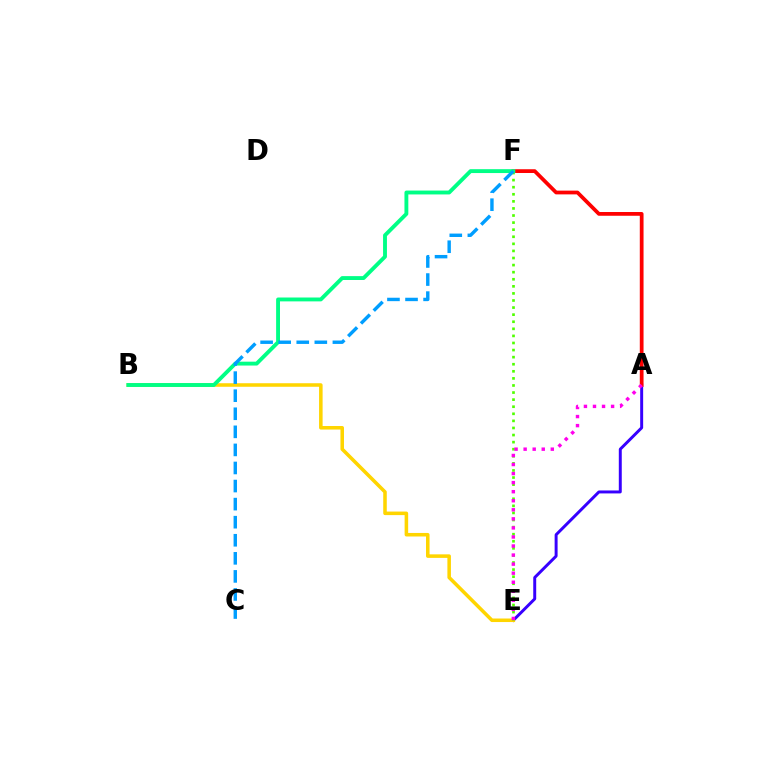{('A', 'E'): [{'color': '#3700ff', 'line_style': 'solid', 'thickness': 2.13}, {'color': '#ff00ed', 'line_style': 'dotted', 'thickness': 2.46}], ('B', 'E'): [{'color': '#ffd500', 'line_style': 'solid', 'thickness': 2.55}], ('A', 'F'): [{'color': '#ff0000', 'line_style': 'solid', 'thickness': 2.7}], ('E', 'F'): [{'color': '#4fff00', 'line_style': 'dotted', 'thickness': 1.92}], ('B', 'F'): [{'color': '#00ff86', 'line_style': 'solid', 'thickness': 2.79}], ('C', 'F'): [{'color': '#009eff', 'line_style': 'dashed', 'thickness': 2.45}]}